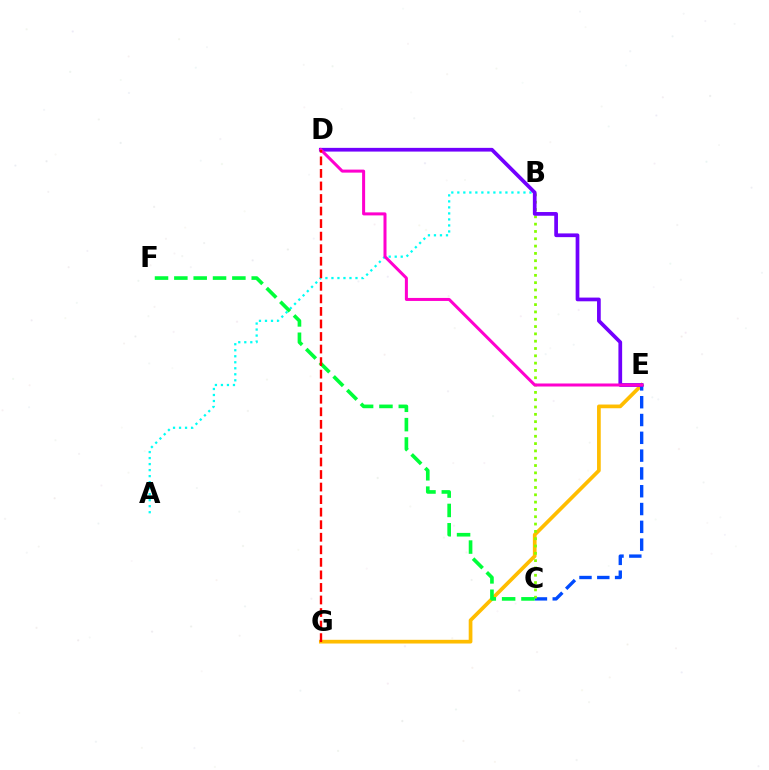{('E', 'G'): [{'color': '#ffbd00', 'line_style': 'solid', 'thickness': 2.67}], ('C', 'E'): [{'color': '#004bff', 'line_style': 'dashed', 'thickness': 2.42}], ('A', 'B'): [{'color': '#00fff6', 'line_style': 'dotted', 'thickness': 1.63}], ('B', 'C'): [{'color': '#84ff00', 'line_style': 'dotted', 'thickness': 1.99}], ('D', 'E'): [{'color': '#7200ff', 'line_style': 'solid', 'thickness': 2.68}, {'color': '#ff00cf', 'line_style': 'solid', 'thickness': 2.17}], ('C', 'F'): [{'color': '#00ff39', 'line_style': 'dashed', 'thickness': 2.63}], ('D', 'G'): [{'color': '#ff0000', 'line_style': 'dashed', 'thickness': 1.7}]}